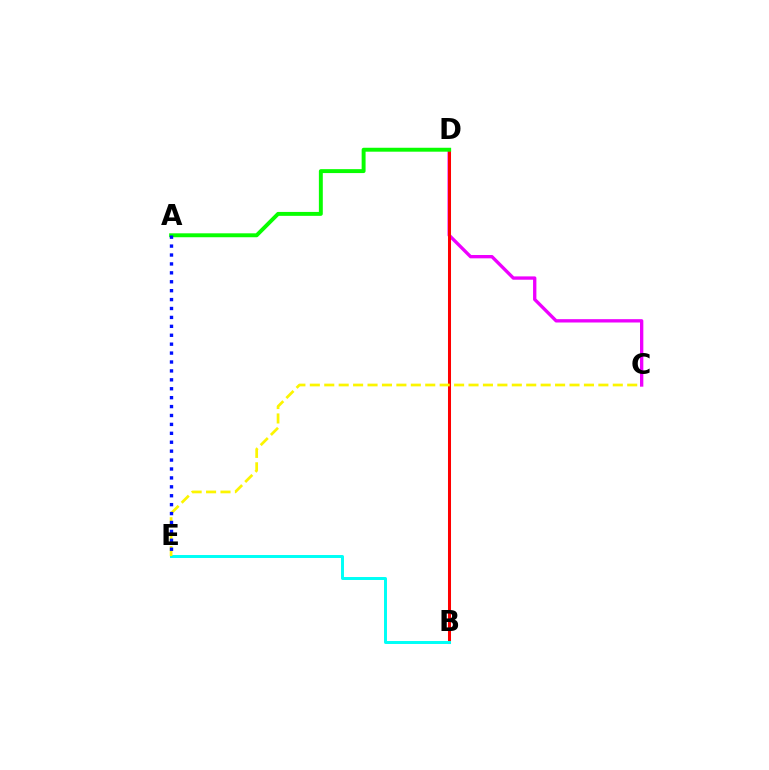{('C', 'D'): [{'color': '#ee00ff', 'line_style': 'solid', 'thickness': 2.4}], ('B', 'D'): [{'color': '#ff0000', 'line_style': 'solid', 'thickness': 2.18}], ('B', 'E'): [{'color': '#00fff6', 'line_style': 'solid', 'thickness': 2.14}], ('A', 'D'): [{'color': '#08ff00', 'line_style': 'solid', 'thickness': 2.83}], ('C', 'E'): [{'color': '#fcf500', 'line_style': 'dashed', 'thickness': 1.96}], ('A', 'E'): [{'color': '#0010ff', 'line_style': 'dotted', 'thickness': 2.42}]}